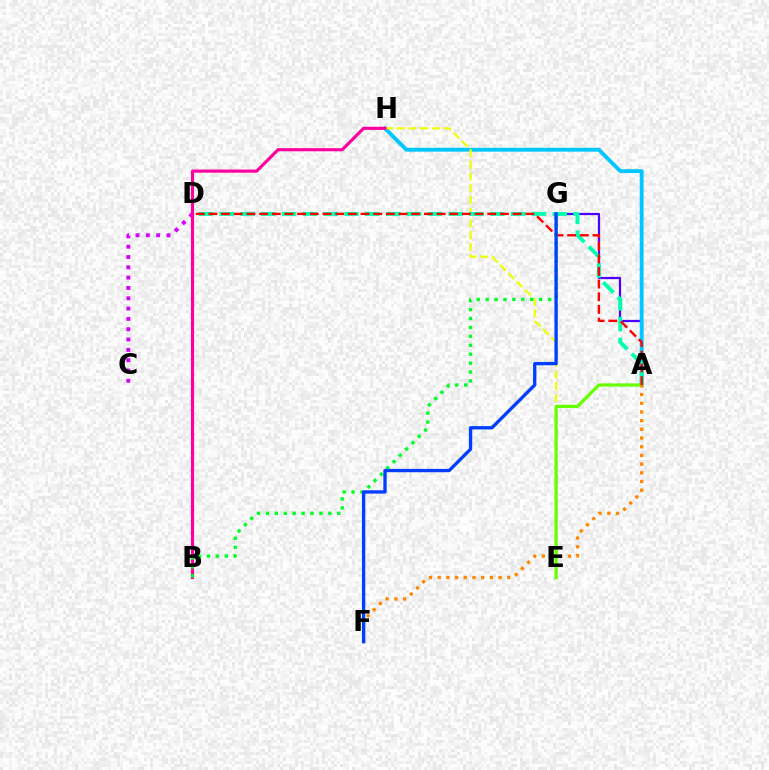{('C', 'D'): [{'color': '#d600ff', 'line_style': 'dotted', 'thickness': 2.8}], ('A', 'G'): [{'color': '#4f00ff', 'line_style': 'solid', 'thickness': 1.61}], ('A', 'H'): [{'color': '#00c7ff', 'line_style': 'solid', 'thickness': 2.78}], ('E', 'H'): [{'color': '#eeff00', 'line_style': 'dashed', 'thickness': 1.59}], ('B', 'H'): [{'color': '#ff00a0', 'line_style': 'solid', 'thickness': 2.26}], ('A', 'D'): [{'color': '#00ffaf', 'line_style': 'dashed', 'thickness': 2.83}, {'color': '#ff0000', 'line_style': 'dashed', 'thickness': 1.72}], ('A', 'E'): [{'color': '#66ff00', 'line_style': 'solid', 'thickness': 2.33}], ('B', 'G'): [{'color': '#00ff27', 'line_style': 'dotted', 'thickness': 2.42}], ('A', 'F'): [{'color': '#ff8800', 'line_style': 'dotted', 'thickness': 2.36}], ('F', 'G'): [{'color': '#003fff', 'line_style': 'solid', 'thickness': 2.4}]}